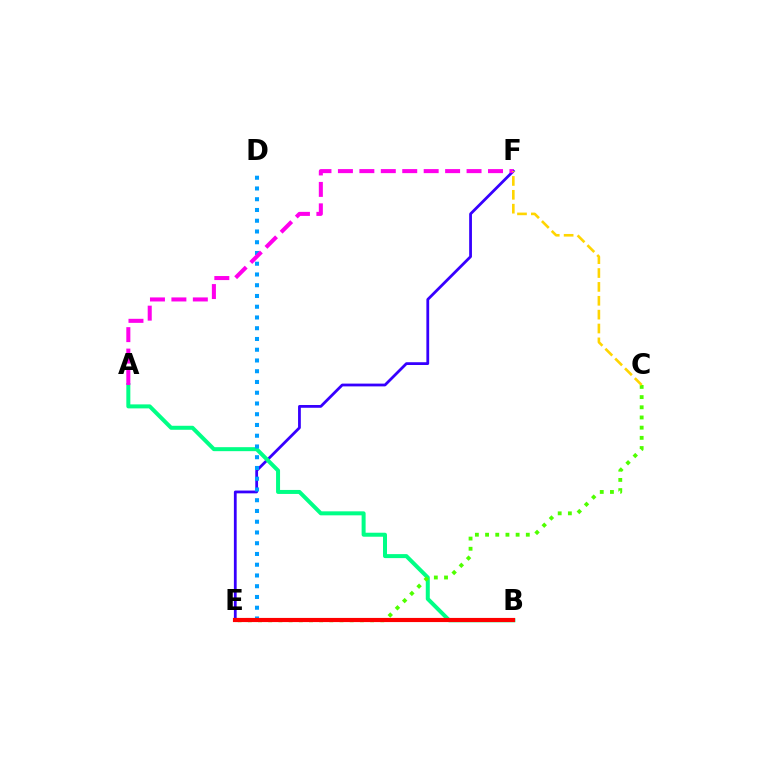{('E', 'F'): [{'color': '#3700ff', 'line_style': 'solid', 'thickness': 2.0}], ('A', 'B'): [{'color': '#00ff86', 'line_style': 'solid', 'thickness': 2.88}], ('C', 'E'): [{'color': '#4fff00', 'line_style': 'dotted', 'thickness': 2.77}], ('D', 'E'): [{'color': '#009eff', 'line_style': 'dotted', 'thickness': 2.92}], ('A', 'F'): [{'color': '#ff00ed', 'line_style': 'dashed', 'thickness': 2.91}], ('C', 'F'): [{'color': '#ffd500', 'line_style': 'dashed', 'thickness': 1.88}], ('B', 'E'): [{'color': '#ff0000', 'line_style': 'solid', 'thickness': 2.98}]}